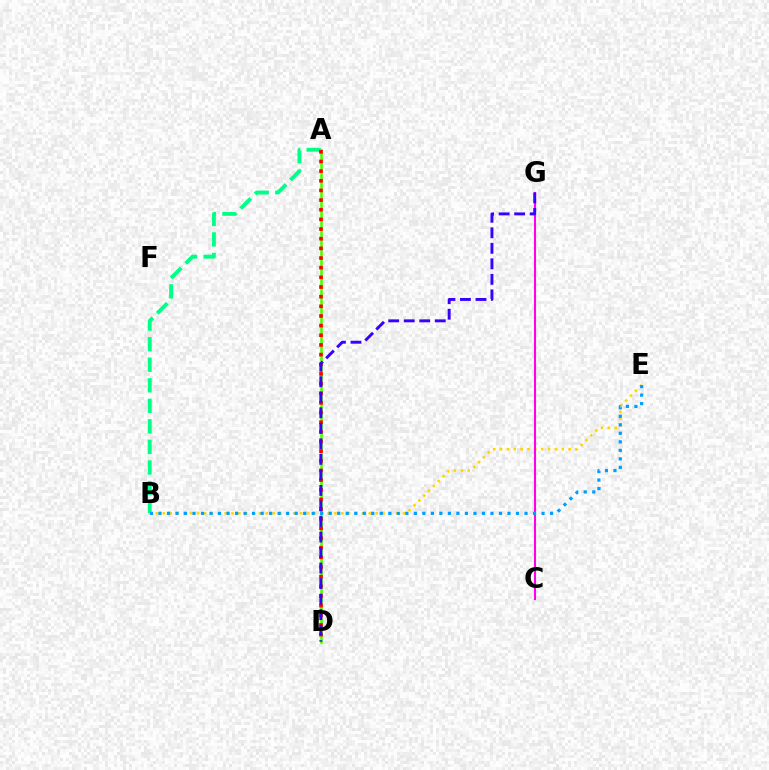{('A', 'D'): [{'color': '#4fff00', 'line_style': 'solid', 'thickness': 1.89}, {'color': '#ff0000', 'line_style': 'dotted', 'thickness': 2.62}], ('A', 'B'): [{'color': '#00ff86', 'line_style': 'dashed', 'thickness': 2.79}], ('B', 'E'): [{'color': '#ffd500', 'line_style': 'dotted', 'thickness': 1.86}, {'color': '#009eff', 'line_style': 'dotted', 'thickness': 2.31}], ('C', 'G'): [{'color': '#ff00ed', 'line_style': 'solid', 'thickness': 1.51}], ('D', 'G'): [{'color': '#3700ff', 'line_style': 'dashed', 'thickness': 2.11}]}